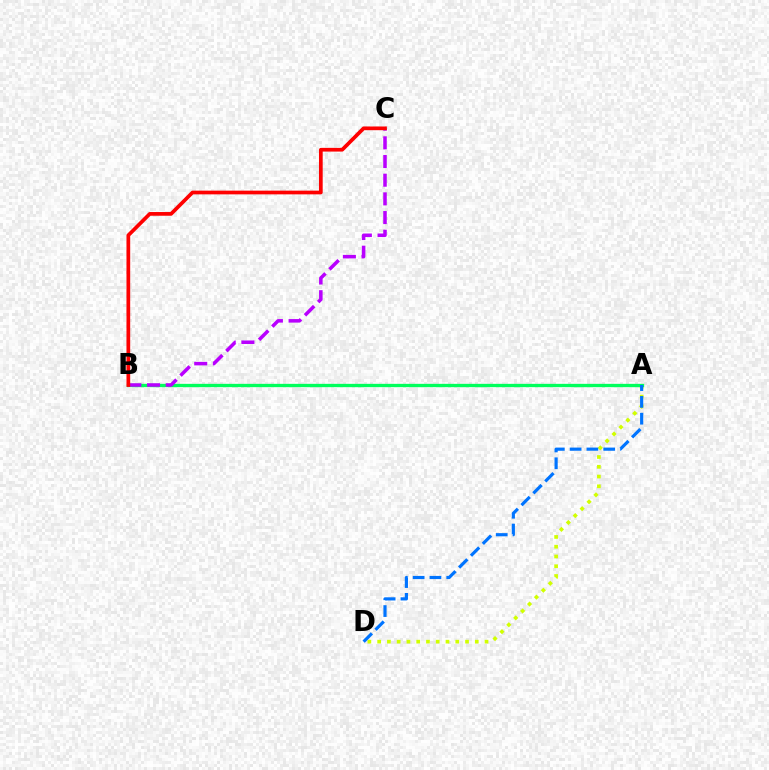{('A', 'D'): [{'color': '#d1ff00', 'line_style': 'dotted', 'thickness': 2.65}, {'color': '#0074ff', 'line_style': 'dashed', 'thickness': 2.28}], ('A', 'B'): [{'color': '#00ff5c', 'line_style': 'solid', 'thickness': 2.39}], ('B', 'C'): [{'color': '#b900ff', 'line_style': 'dashed', 'thickness': 2.54}, {'color': '#ff0000', 'line_style': 'solid', 'thickness': 2.67}]}